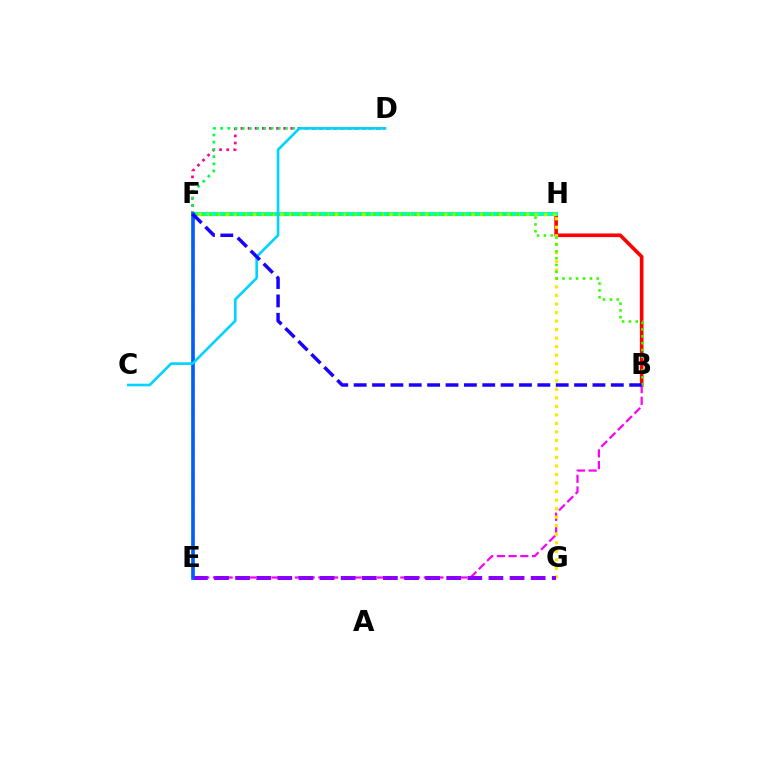{('B', 'H'): [{'color': '#ff0000', 'line_style': 'solid', 'thickness': 2.61}], ('F', 'H'): [{'color': '#00ffbb', 'line_style': 'solid', 'thickness': 2.93}, {'color': '#a2ff00', 'line_style': 'dotted', 'thickness': 2.47}], ('B', 'E'): [{'color': '#fa00f9', 'line_style': 'dashed', 'thickness': 1.59}], ('G', 'H'): [{'color': '#ffe600', 'line_style': 'dotted', 'thickness': 2.32}], ('D', 'F'): [{'color': '#ff0088', 'line_style': 'dotted', 'thickness': 1.94}, {'color': '#00ff45', 'line_style': 'dotted', 'thickness': 1.96}], ('B', 'F'): [{'color': '#31ff00', 'line_style': 'dotted', 'thickness': 1.86}, {'color': '#1900ff', 'line_style': 'dashed', 'thickness': 2.5}], ('E', 'F'): [{'color': '#ff7000', 'line_style': 'dashed', 'thickness': 1.75}, {'color': '#005dff', 'line_style': 'solid', 'thickness': 2.63}], ('E', 'G'): [{'color': '#8a00ff', 'line_style': 'dashed', 'thickness': 2.87}], ('C', 'D'): [{'color': '#00d3ff', 'line_style': 'solid', 'thickness': 1.89}]}